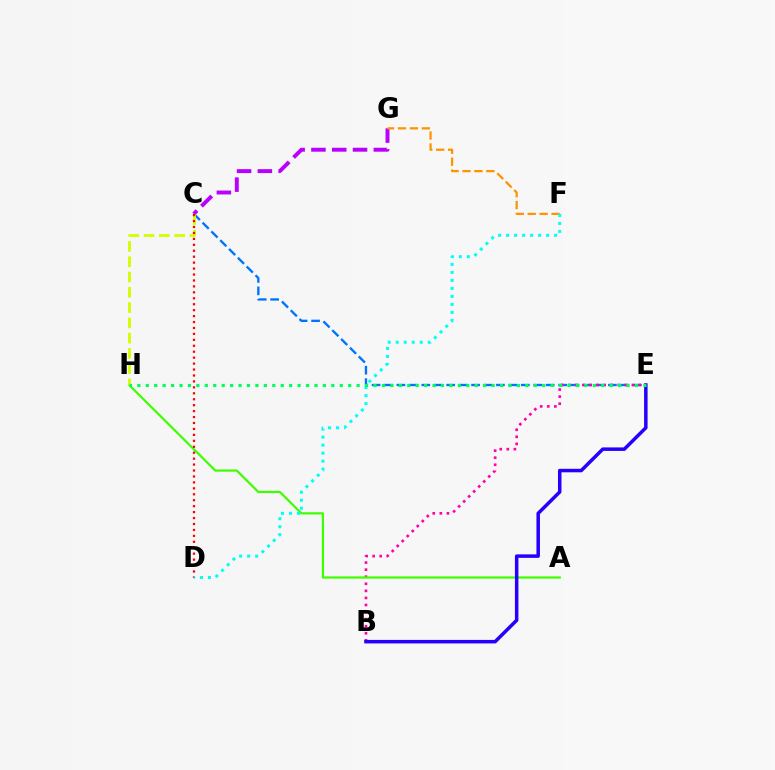{('C', 'E'): [{'color': '#0074ff', 'line_style': 'dashed', 'thickness': 1.69}], ('B', 'E'): [{'color': '#ff00ac', 'line_style': 'dotted', 'thickness': 1.92}, {'color': '#2500ff', 'line_style': 'solid', 'thickness': 2.52}], ('A', 'H'): [{'color': '#3dff00', 'line_style': 'solid', 'thickness': 1.6}], ('C', 'G'): [{'color': '#b900ff', 'line_style': 'dashed', 'thickness': 2.83}], ('F', 'G'): [{'color': '#ff9400', 'line_style': 'dashed', 'thickness': 1.62}], ('C', 'H'): [{'color': '#d1ff00', 'line_style': 'dashed', 'thickness': 2.07}], ('C', 'D'): [{'color': '#ff0000', 'line_style': 'dotted', 'thickness': 1.61}], ('D', 'F'): [{'color': '#00fff6', 'line_style': 'dotted', 'thickness': 2.18}], ('E', 'H'): [{'color': '#00ff5c', 'line_style': 'dotted', 'thickness': 2.29}]}